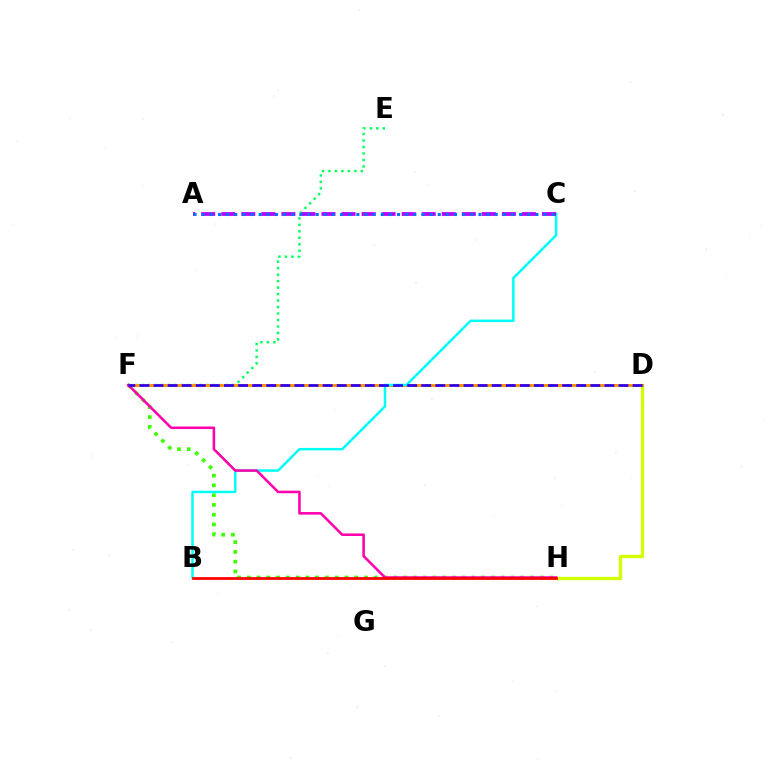{('F', 'H'): [{'color': '#3dff00', 'line_style': 'dotted', 'thickness': 2.65}, {'color': '#ff00ac', 'line_style': 'solid', 'thickness': 1.84}], ('D', 'H'): [{'color': '#d1ff00', 'line_style': 'solid', 'thickness': 2.41}], ('E', 'F'): [{'color': '#00ff5c', 'line_style': 'dotted', 'thickness': 1.76}], ('D', 'F'): [{'color': '#ff9400', 'line_style': 'solid', 'thickness': 2.12}, {'color': '#2500ff', 'line_style': 'dashed', 'thickness': 1.91}], ('B', 'C'): [{'color': '#00fff6', 'line_style': 'solid', 'thickness': 1.79}], ('B', 'H'): [{'color': '#ff0000', 'line_style': 'solid', 'thickness': 1.97}], ('A', 'C'): [{'color': '#b900ff', 'line_style': 'dashed', 'thickness': 2.72}, {'color': '#0074ff', 'line_style': 'dotted', 'thickness': 2.21}]}